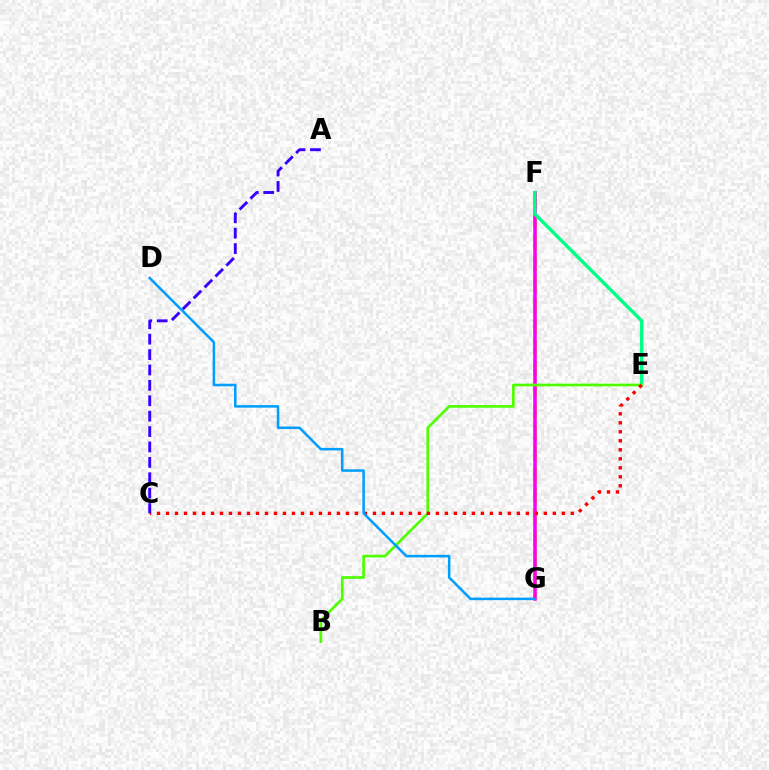{('F', 'G'): [{'color': '#ffd500', 'line_style': 'dashed', 'thickness': 2.86}, {'color': '#ff00ed', 'line_style': 'solid', 'thickness': 2.53}], ('E', 'F'): [{'color': '#00ff86', 'line_style': 'solid', 'thickness': 2.45}], ('B', 'E'): [{'color': '#4fff00', 'line_style': 'solid', 'thickness': 1.94}], ('C', 'E'): [{'color': '#ff0000', 'line_style': 'dotted', 'thickness': 2.44}], ('A', 'C'): [{'color': '#3700ff', 'line_style': 'dashed', 'thickness': 2.09}], ('D', 'G'): [{'color': '#009eff', 'line_style': 'solid', 'thickness': 1.82}]}